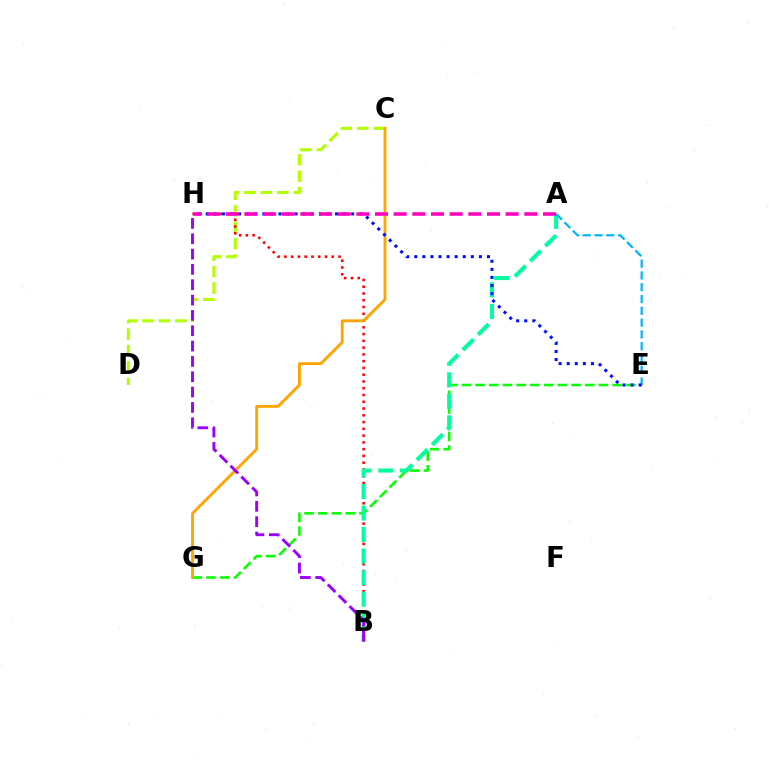{('C', 'D'): [{'color': '#b3ff00', 'line_style': 'dashed', 'thickness': 2.23}], ('B', 'H'): [{'color': '#ff0000', 'line_style': 'dotted', 'thickness': 1.84}, {'color': '#9b00ff', 'line_style': 'dashed', 'thickness': 2.08}], ('E', 'G'): [{'color': '#08ff00', 'line_style': 'dashed', 'thickness': 1.86}], ('A', 'B'): [{'color': '#00ff9d', 'line_style': 'dashed', 'thickness': 2.92}], ('C', 'G'): [{'color': '#ffa500', 'line_style': 'solid', 'thickness': 2.06}], ('A', 'E'): [{'color': '#00b5ff', 'line_style': 'dashed', 'thickness': 1.6}], ('E', 'H'): [{'color': '#0010ff', 'line_style': 'dotted', 'thickness': 2.2}], ('A', 'H'): [{'color': '#ff00bd', 'line_style': 'dashed', 'thickness': 2.54}]}